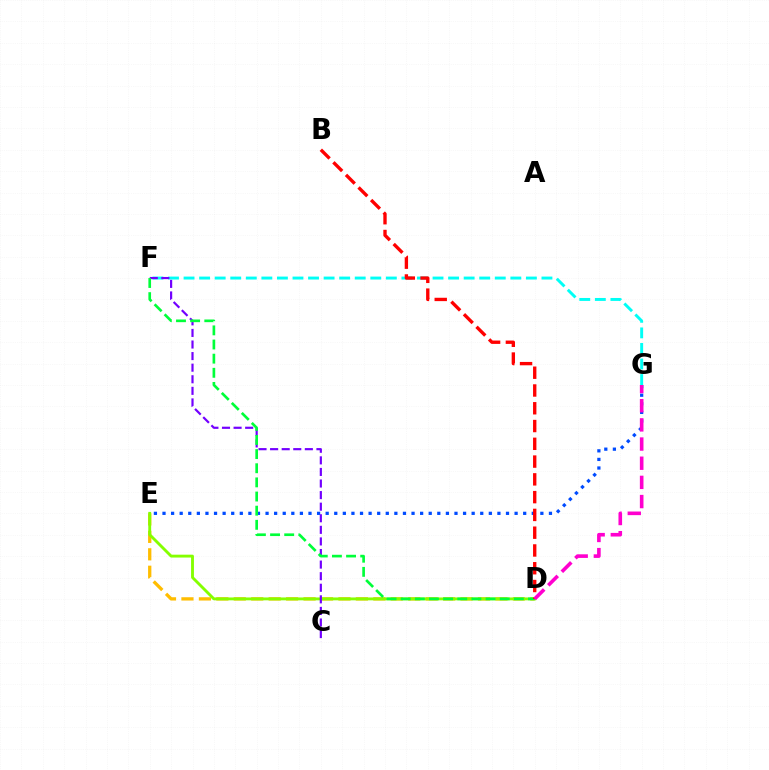{('D', 'E'): [{'color': '#ffbd00', 'line_style': 'dashed', 'thickness': 2.37}, {'color': '#84ff00', 'line_style': 'solid', 'thickness': 2.07}], ('E', 'G'): [{'color': '#004bff', 'line_style': 'dotted', 'thickness': 2.33}], ('F', 'G'): [{'color': '#00fff6', 'line_style': 'dashed', 'thickness': 2.11}], ('C', 'F'): [{'color': '#7200ff', 'line_style': 'dashed', 'thickness': 1.57}], ('D', 'F'): [{'color': '#00ff39', 'line_style': 'dashed', 'thickness': 1.92}], ('B', 'D'): [{'color': '#ff0000', 'line_style': 'dashed', 'thickness': 2.41}], ('D', 'G'): [{'color': '#ff00cf', 'line_style': 'dashed', 'thickness': 2.6}]}